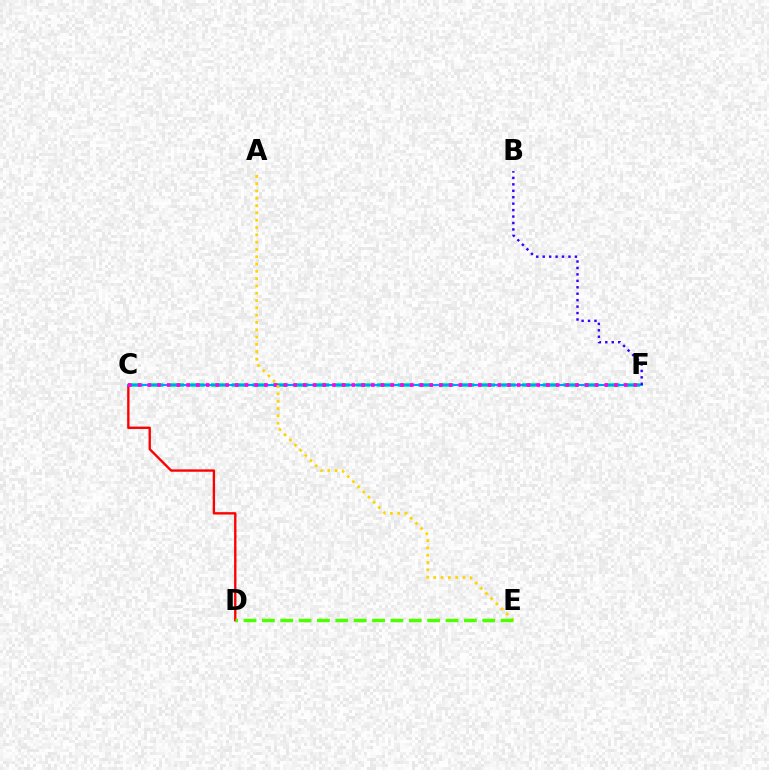{('C', 'F'): [{'color': '#00ff86', 'line_style': 'dashed', 'thickness': 2.82}, {'color': '#009eff', 'line_style': 'solid', 'thickness': 1.51}, {'color': '#ff00ed', 'line_style': 'dotted', 'thickness': 2.64}], ('C', 'D'): [{'color': '#ff0000', 'line_style': 'solid', 'thickness': 1.7}], ('A', 'E'): [{'color': '#ffd500', 'line_style': 'dotted', 'thickness': 1.98}], ('B', 'F'): [{'color': '#3700ff', 'line_style': 'dotted', 'thickness': 1.75}], ('D', 'E'): [{'color': '#4fff00', 'line_style': 'dashed', 'thickness': 2.49}]}